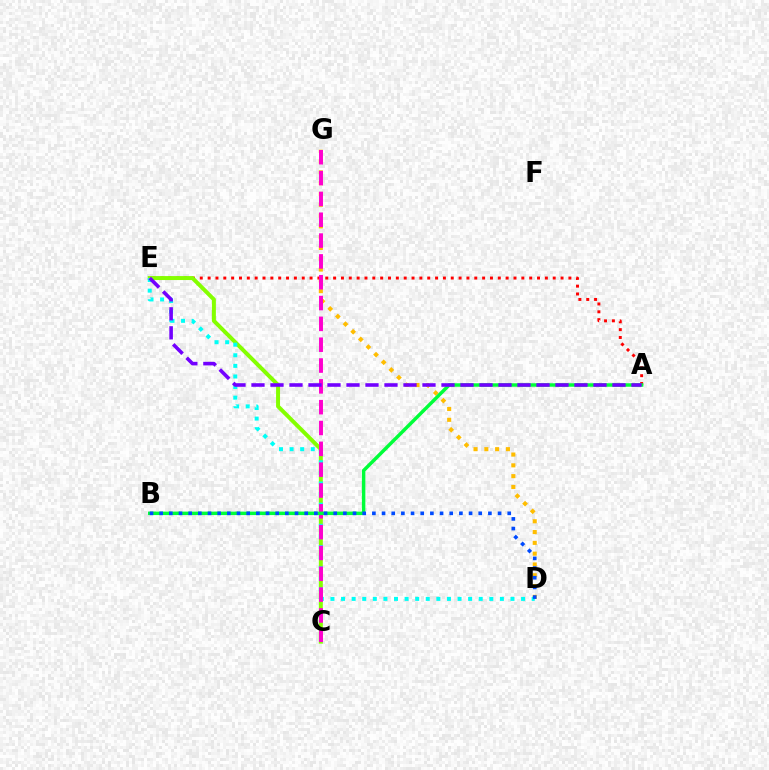{('A', 'E'): [{'color': '#ff0000', 'line_style': 'dotted', 'thickness': 2.13}, {'color': '#7200ff', 'line_style': 'dashed', 'thickness': 2.58}], ('D', 'G'): [{'color': '#ffbd00', 'line_style': 'dotted', 'thickness': 2.93}], ('C', 'E'): [{'color': '#84ff00', 'line_style': 'solid', 'thickness': 2.86}], ('D', 'E'): [{'color': '#00fff6', 'line_style': 'dotted', 'thickness': 2.88}], ('C', 'G'): [{'color': '#ff00cf', 'line_style': 'dashed', 'thickness': 2.83}], ('A', 'B'): [{'color': '#00ff39', 'line_style': 'solid', 'thickness': 2.5}], ('B', 'D'): [{'color': '#004bff', 'line_style': 'dotted', 'thickness': 2.63}]}